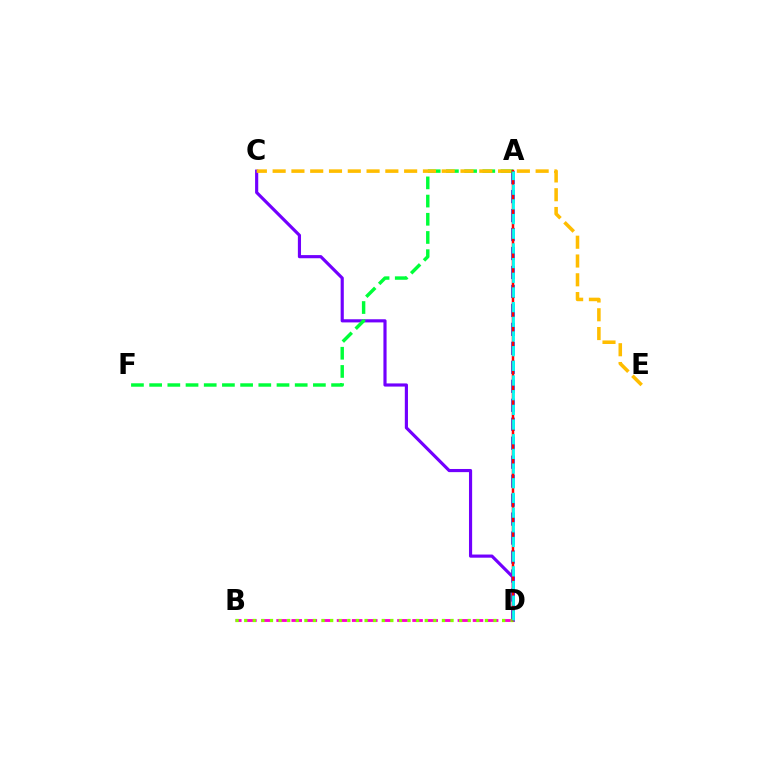{('A', 'D'): [{'color': '#004bff', 'line_style': 'dashed', 'thickness': 2.58}, {'color': '#ff0000', 'line_style': 'solid', 'thickness': 1.78}, {'color': '#00fff6', 'line_style': 'dashed', 'thickness': 1.99}], ('B', 'D'): [{'color': '#ff00cf', 'line_style': 'dashed', 'thickness': 2.05}, {'color': '#84ff00', 'line_style': 'dotted', 'thickness': 2.34}], ('C', 'D'): [{'color': '#7200ff', 'line_style': 'solid', 'thickness': 2.27}], ('A', 'F'): [{'color': '#00ff39', 'line_style': 'dashed', 'thickness': 2.47}], ('C', 'E'): [{'color': '#ffbd00', 'line_style': 'dashed', 'thickness': 2.55}]}